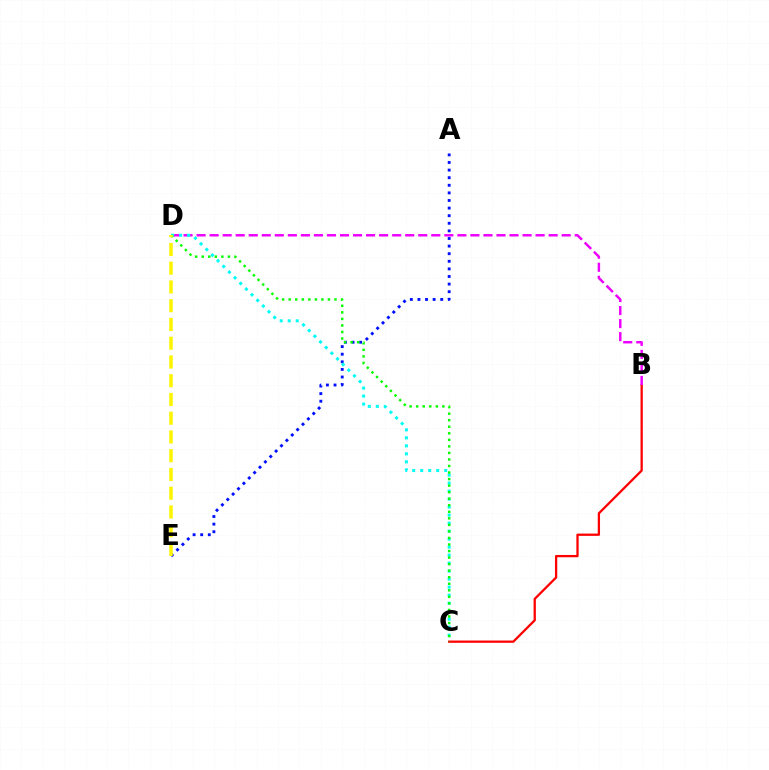{('B', 'C'): [{'color': '#ff0000', 'line_style': 'solid', 'thickness': 1.64}], ('B', 'D'): [{'color': '#ee00ff', 'line_style': 'dashed', 'thickness': 1.77}], ('A', 'E'): [{'color': '#0010ff', 'line_style': 'dotted', 'thickness': 2.06}], ('C', 'D'): [{'color': '#00fff6', 'line_style': 'dotted', 'thickness': 2.17}, {'color': '#08ff00', 'line_style': 'dotted', 'thickness': 1.78}], ('D', 'E'): [{'color': '#fcf500', 'line_style': 'dashed', 'thickness': 2.55}]}